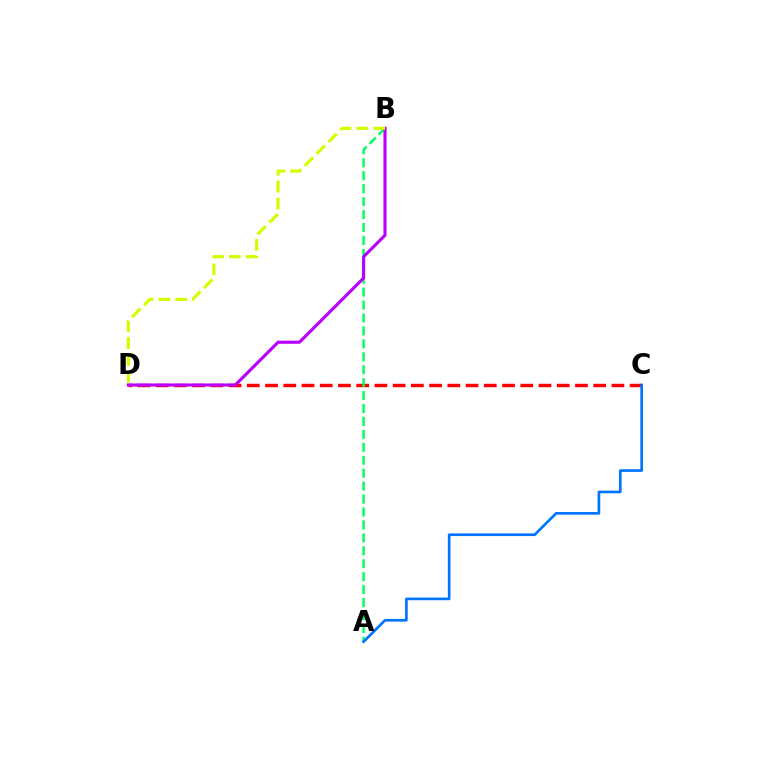{('C', 'D'): [{'color': '#ff0000', 'line_style': 'dashed', 'thickness': 2.48}], ('A', 'B'): [{'color': '#00ff5c', 'line_style': 'dashed', 'thickness': 1.76}], ('B', 'D'): [{'color': '#b900ff', 'line_style': 'solid', 'thickness': 2.24}, {'color': '#d1ff00', 'line_style': 'dashed', 'thickness': 2.28}], ('A', 'C'): [{'color': '#0074ff', 'line_style': 'solid', 'thickness': 1.92}]}